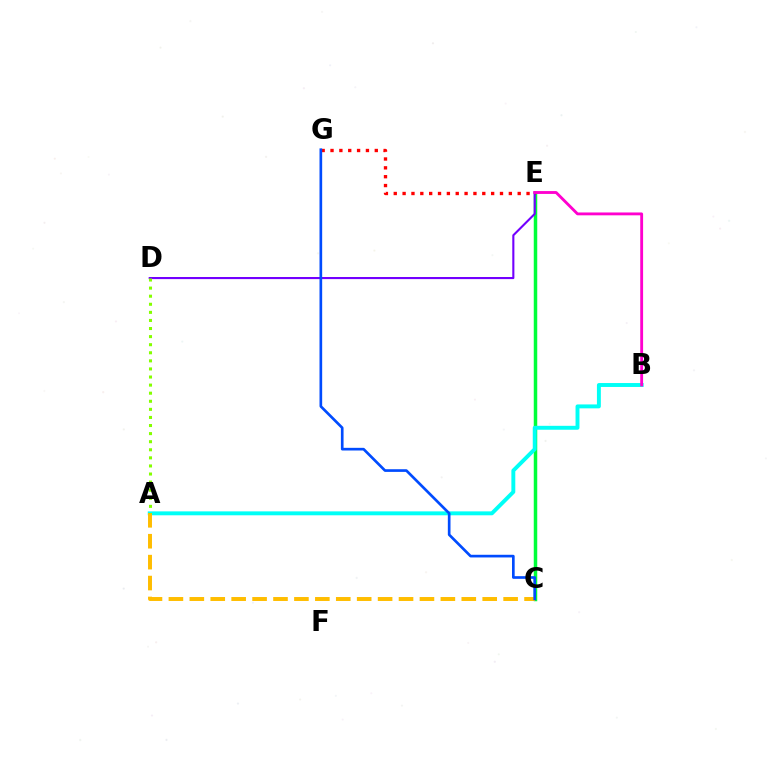{('C', 'E'): [{'color': '#00ff39', 'line_style': 'solid', 'thickness': 2.51}], ('A', 'B'): [{'color': '#00fff6', 'line_style': 'solid', 'thickness': 2.82}], ('D', 'E'): [{'color': '#7200ff', 'line_style': 'solid', 'thickness': 1.51}], ('E', 'G'): [{'color': '#ff0000', 'line_style': 'dotted', 'thickness': 2.41}], ('A', 'C'): [{'color': '#ffbd00', 'line_style': 'dashed', 'thickness': 2.84}], ('B', 'E'): [{'color': '#ff00cf', 'line_style': 'solid', 'thickness': 2.05}], ('C', 'G'): [{'color': '#004bff', 'line_style': 'solid', 'thickness': 1.92}], ('A', 'D'): [{'color': '#84ff00', 'line_style': 'dotted', 'thickness': 2.2}]}